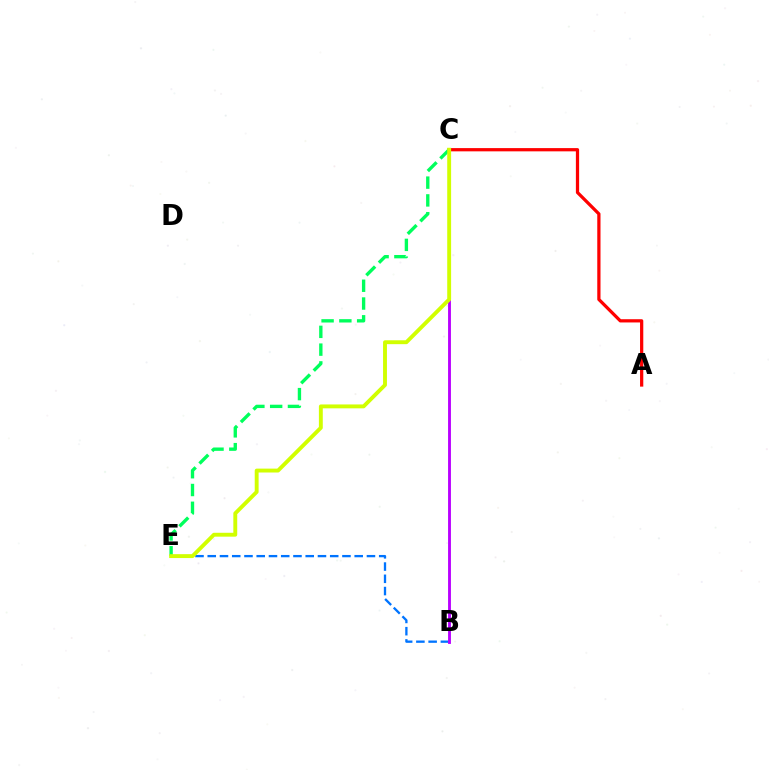{('A', 'C'): [{'color': '#ff0000', 'line_style': 'solid', 'thickness': 2.33}], ('B', 'E'): [{'color': '#0074ff', 'line_style': 'dashed', 'thickness': 1.66}], ('B', 'C'): [{'color': '#b900ff', 'line_style': 'solid', 'thickness': 2.07}], ('C', 'E'): [{'color': '#00ff5c', 'line_style': 'dashed', 'thickness': 2.42}, {'color': '#d1ff00', 'line_style': 'solid', 'thickness': 2.8}]}